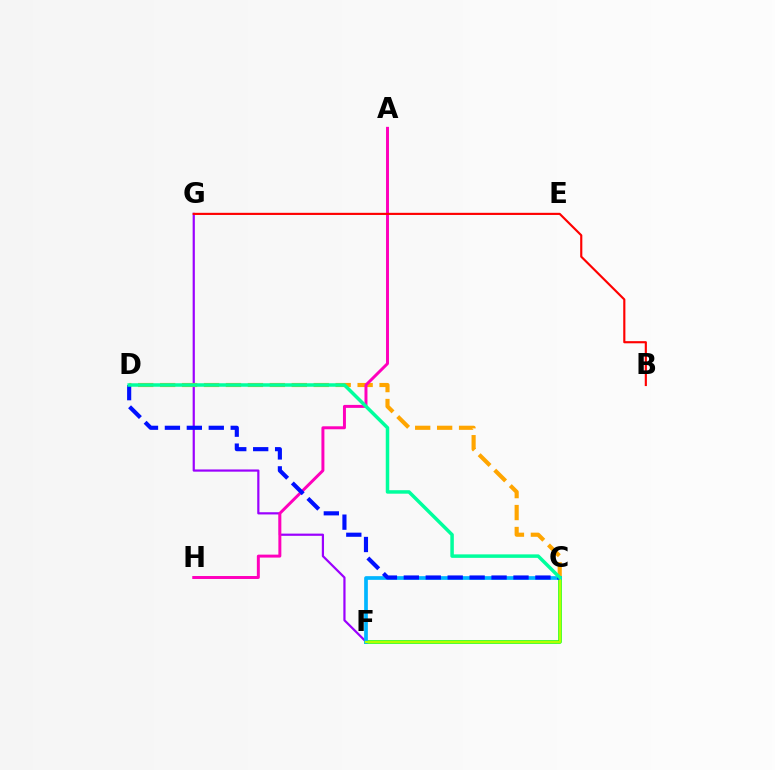{('F', 'G'): [{'color': '#9b00ff', 'line_style': 'solid', 'thickness': 1.59}], ('C', 'D'): [{'color': '#ffa500', 'line_style': 'dashed', 'thickness': 2.98}, {'color': '#0010ff', 'line_style': 'dashed', 'thickness': 2.98}, {'color': '#00ff9d', 'line_style': 'solid', 'thickness': 2.51}], ('C', 'F'): [{'color': '#08ff00', 'line_style': 'solid', 'thickness': 2.52}, {'color': '#00b5ff', 'line_style': 'solid', 'thickness': 2.66}, {'color': '#b3ff00', 'line_style': 'solid', 'thickness': 1.6}], ('A', 'H'): [{'color': '#ff00bd', 'line_style': 'solid', 'thickness': 2.13}], ('B', 'G'): [{'color': '#ff0000', 'line_style': 'solid', 'thickness': 1.55}]}